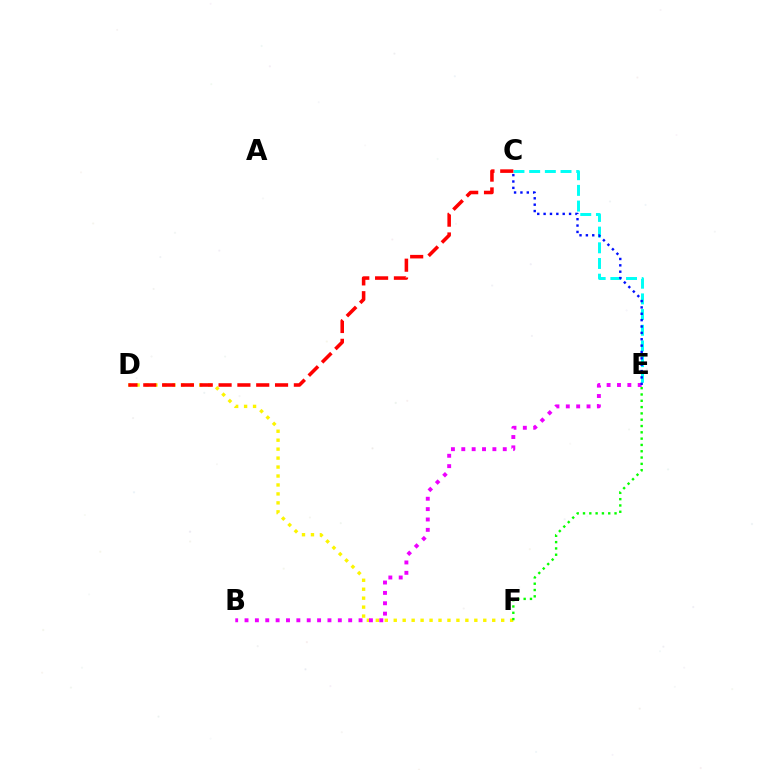{('C', 'E'): [{'color': '#00fff6', 'line_style': 'dashed', 'thickness': 2.13}, {'color': '#0010ff', 'line_style': 'dotted', 'thickness': 1.73}], ('D', 'F'): [{'color': '#fcf500', 'line_style': 'dotted', 'thickness': 2.43}], ('C', 'D'): [{'color': '#ff0000', 'line_style': 'dashed', 'thickness': 2.56}], ('B', 'E'): [{'color': '#ee00ff', 'line_style': 'dotted', 'thickness': 2.82}], ('E', 'F'): [{'color': '#08ff00', 'line_style': 'dotted', 'thickness': 1.71}]}